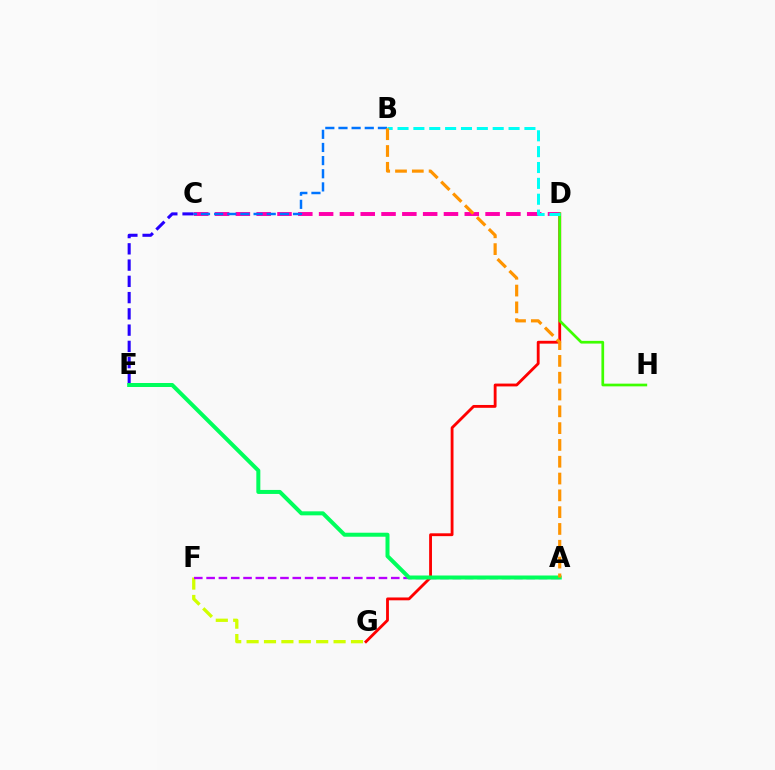{('D', 'G'): [{'color': '#ff0000', 'line_style': 'solid', 'thickness': 2.04}], ('C', 'E'): [{'color': '#2500ff', 'line_style': 'dashed', 'thickness': 2.21}], ('F', 'G'): [{'color': '#d1ff00', 'line_style': 'dashed', 'thickness': 2.36}], ('A', 'F'): [{'color': '#b900ff', 'line_style': 'dashed', 'thickness': 1.67}], ('A', 'E'): [{'color': '#00ff5c', 'line_style': 'solid', 'thickness': 2.88}], ('C', 'D'): [{'color': '#ff00ac', 'line_style': 'dashed', 'thickness': 2.83}], ('B', 'C'): [{'color': '#0074ff', 'line_style': 'dashed', 'thickness': 1.79}], ('D', 'H'): [{'color': '#3dff00', 'line_style': 'solid', 'thickness': 1.95}], ('B', 'D'): [{'color': '#00fff6', 'line_style': 'dashed', 'thickness': 2.15}], ('A', 'B'): [{'color': '#ff9400', 'line_style': 'dashed', 'thickness': 2.28}]}